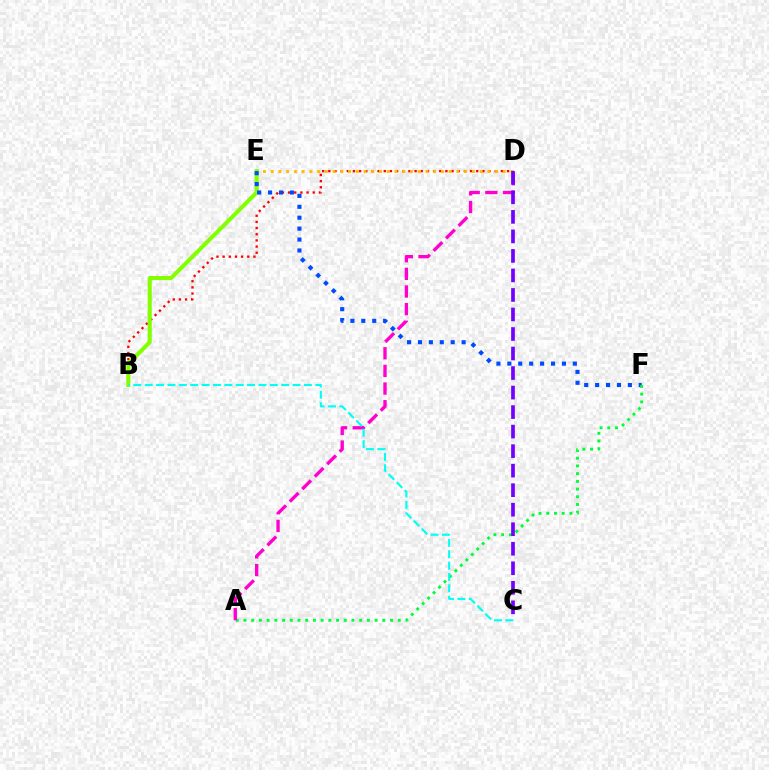{('B', 'D'): [{'color': '#ff0000', 'line_style': 'dotted', 'thickness': 1.67}], ('D', 'E'): [{'color': '#ffbd00', 'line_style': 'dotted', 'thickness': 2.1}], ('B', 'E'): [{'color': '#84ff00', 'line_style': 'solid', 'thickness': 2.94}], ('E', 'F'): [{'color': '#004bff', 'line_style': 'dotted', 'thickness': 2.97}], ('A', 'F'): [{'color': '#00ff39', 'line_style': 'dotted', 'thickness': 2.1}], ('A', 'D'): [{'color': '#ff00cf', 'line_style': 'dashed', 'thickness': 2.4}], ('C', 'D'): [{'color': '#7200ff', 'line_style': 'dashed', 'thickness': 2.65}], ('B', 'C'): [{'color': '#00fff6', 'line_style': 'dashed', 'thickness': 1.54}]}